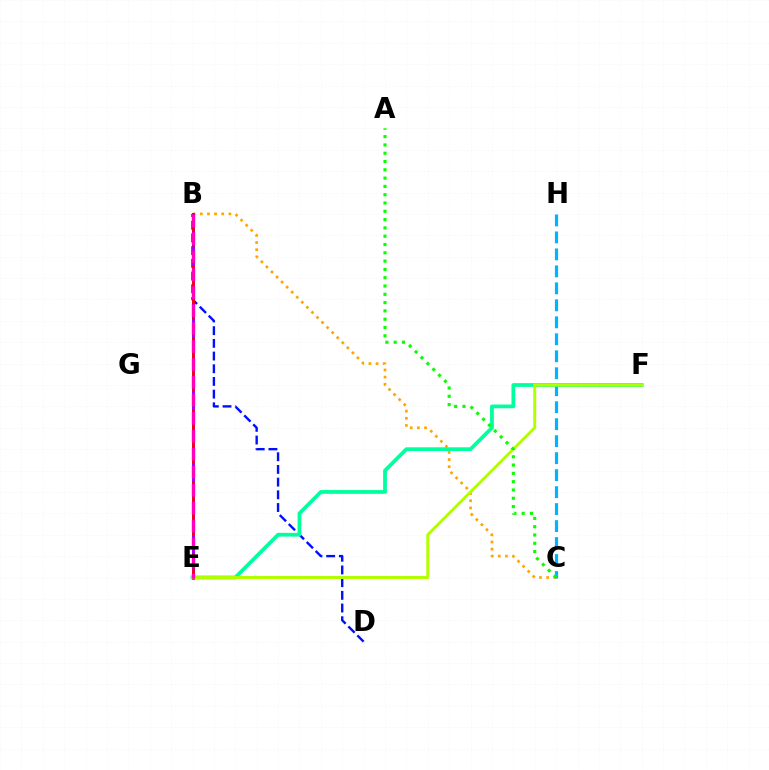{('B', 'D'): [{'color': '#0010ff', 'line_style': 'dashed', 'thickness': 1.72}], ('B', 'C'): [{'color': '#ffa500', 'line_style': 'dotted', 'thickness': 1.94}], ('B', 'E'): [{'color': '#9b00ff', 'line_style': 'solid', 'thickness': 2.15}, {'color': '#ff0000', 'line_style': 'dashed', 'thickness': 1.96}, {'color': '#ff00bd', 'line_style': 'dashed', 'thickness': 2.44}], ('C', 'H'): [{'color': '#00b5ff', 'line_style': 'dashed', 'thickness': 2.31}], ('E', 'F'): [{'color': '#00ff9d', 'line_style': 'solid', 'thickness': 2.7}, {'color': '#b3ff00', 'line_style': 'solid', 'thickness': 2.14}], ('A', 'C'): [{'color': '#08ff00', 'line_style': 'dotted', 'thickness': 2.26}]}